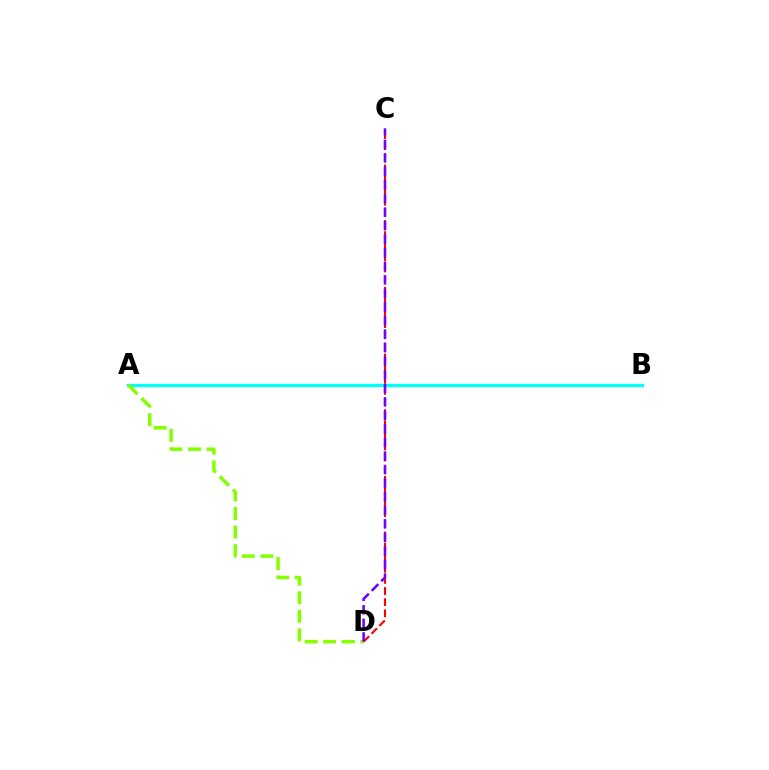{('A', 'B'): [{'color': '#00fff6', 'line_style': 'solid', 'thickness': 2.4}], ('A', 'D'): [{'color': '#84ff00', 'line_style': 'dashed', 'thickness': 2.52}], ('C', 'D'): [{'color': '#ff0000', 'line_style': 'dashed', 'thickness': 1.51}, {'color': '#7200ff', 'line_style': 'dashed', 'thickness': 1.84}]}